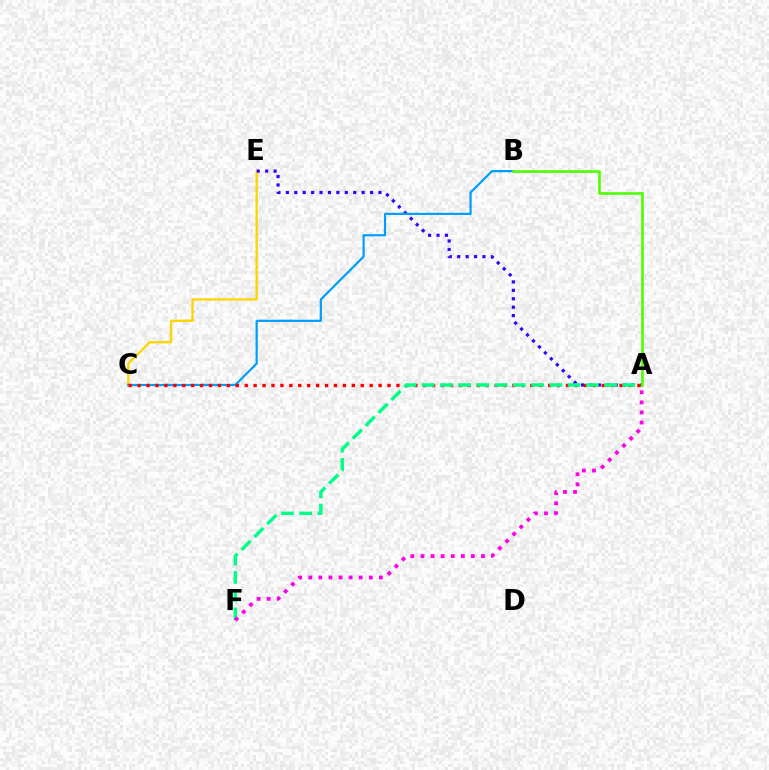{('C', 'E'): [{'color': '#ffd500', 'line_style': 'solid', 'thickness': 1.69}], ('A', 'E'): [{'color': '#3700ff', 'line_style': 'dotted', 'thickness': 2.29}], ('B', 'C'): [{'color': '#009eff', 'line_style': 'solid', 'thickness': 1.6}], ('A', 'C'): [{'color': '#ff0000', 'line_style': 'dotted', 'thickness': 2.42}], ('A', 'F'): [{'color': '#00ff86', 'line_style': 'dashed', 'thickness': 2.48}, {'color': '#ff00ed', 'line_style': 'dotted', 'thickness': 2.74}], ('A', 'B'): [{'color': '#4fff00', 'line_style': 'solid', 'thickness': 1.9}]}